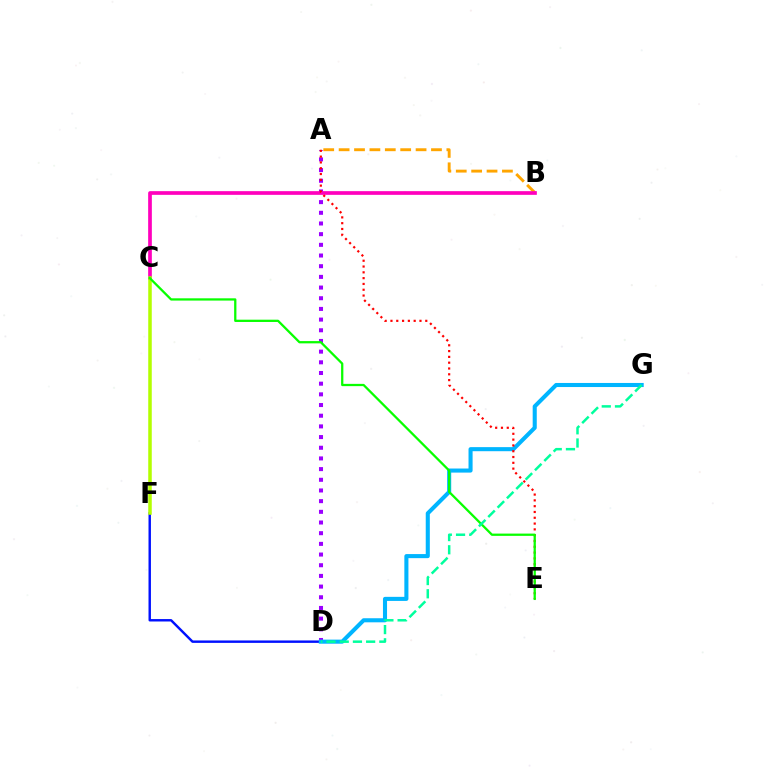{('A', 'D'): [{'color': '#9b00ff', 'line_style': 'dotted', 'thickness': 2.9}], ('A', 'B'): [{'color': '#ffa500', 'line_style': 'dashed', 'thickness': 2.09}], ('D', 'F'): [{'color': '#0010ff', 'line_style': 'solid', 'thickness': 1.75}], ('B', 'C'): [{'color': '#ff00bd', 'line_style': 'solid', 'thickness': 2.66}], ('D', 'G'): [{'color': '#00b5ff', 'line_style': 'solid', 'thickness': 2.93}, {'color': '#00ff9d', 'line_style': 'dashed', 'thickness': 1.8}], ('A', 'E'): [{'color': '#ff0000', 'line_style': 'dotted', 'thickness': 1.58}], ('C', 'F'): [{'color': '#b3ff00', 'line_style': 'solid', 'thickness': 2.54}], ('C', 'E'): [{'color': '#08ff00', 'line_style': 'solid', 'thickness': 1.64}]}